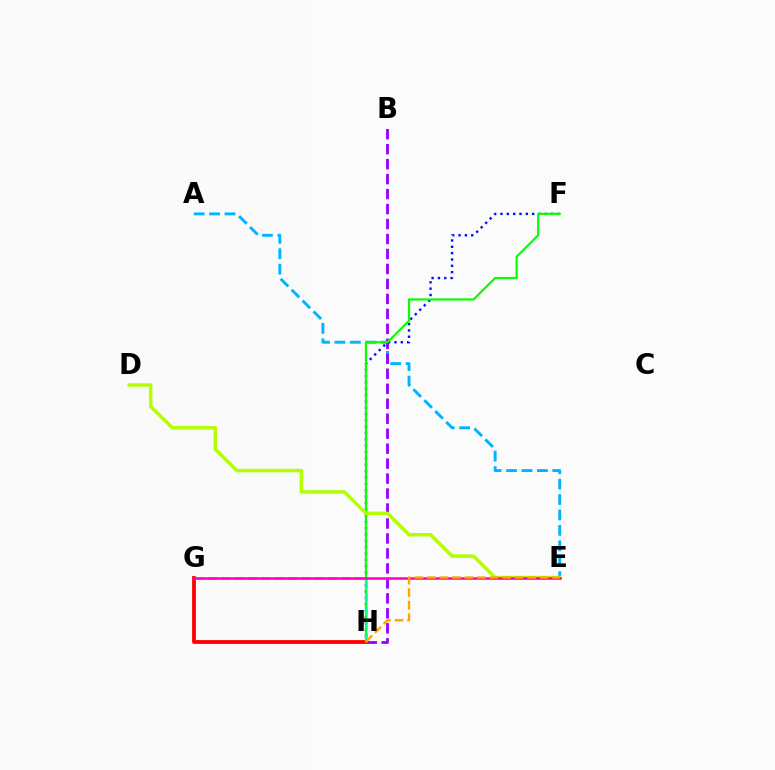{('A', 'E'): [{'color': '#00b5ff', 'line_style': 'dashed', 'thickness': 2.1}], ('B', 'H'): [{'color': '#9b00ff', 'line_style': 'dashed', 'thickness': 2.03}], ('F', 'H'): [{'color': '#0010ff', 'line_style': 'dotted', 'thickness': 1.72}, {'color': '#08ff00', 'line_style': 'solid', 'thickness': 1.58}], ('D', 'E'): [{'color': '#b3ff00', 'line_style': 'solid', 'thickness': 2.49}], ('G', 'H'): [{'color': '#ff0000', 'line_style': 'solid', 'thickness': 2.73}, {'color': '#00ff9d', 'line_style': 'dashed', 'thickness': 1.81}], ('E', 'G'): [{'color': '#ff00bd', 'line_style': 'solid', 'thickness': 1.81}], ('E', 'H'): [{'color': '#ffa500', 'line_style': 'dashed', 'thickness': 1.7}]}